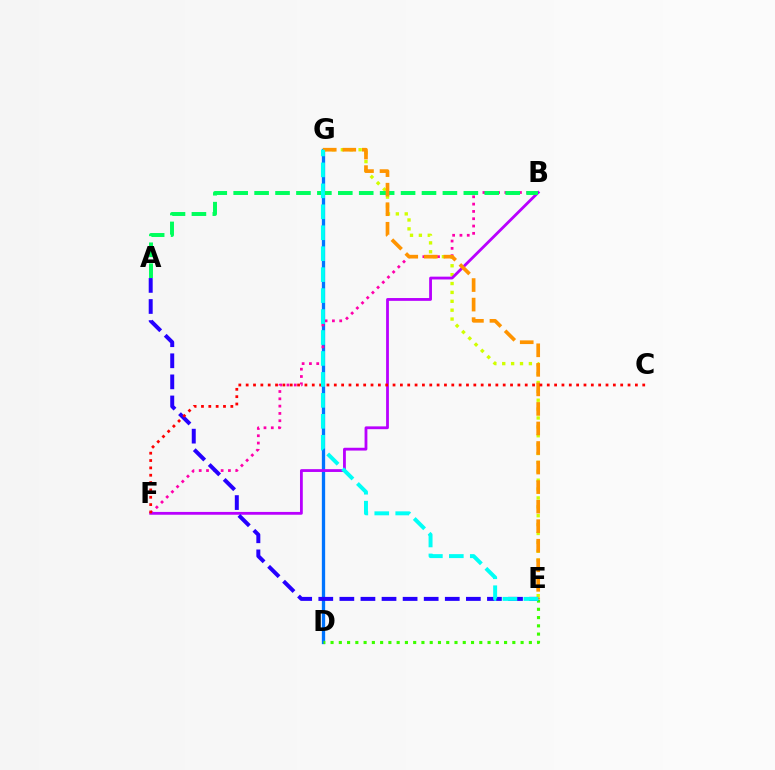{('D', 'G'): [{'color': '#0074ff', 'line_style': 'solid', 'thickness': 2.38}], ('E', 'G'): [{'color': '#d1ff00', 'line_style': 'dotted', 'thickness': 2.41}, {'color': '#ff9400', 'line_style': 'dashed', 'thickness': 2.65}, {'color': '#00fff6', 'line_style': 'dashed', 'thickness': 2.85}], ('B', 'F'): [{'color': '#ff00ac', 'line_style': 'dotted', 'thickness': 1.99}, {'color': '#b900ff', 'line_style': 'solid', 'thickness': 2.02}], ('A', 'B'): [{'color': '#00ff5c', 'line_style': 'dashed', 'thickness': 2.84}], ('D', 'E'): [{'color': '#3dff00', 'line_style': 'dotted', 'thickness': 2.25}], ('A', 'E'): [{'color': '#2500ff', 'line_style': 'dashed', 'thickness': 2.86}], ('C', 'F'): [{'color': '#ff0000', 'line_style': 'dotted', 'thickness': 2.0}]}